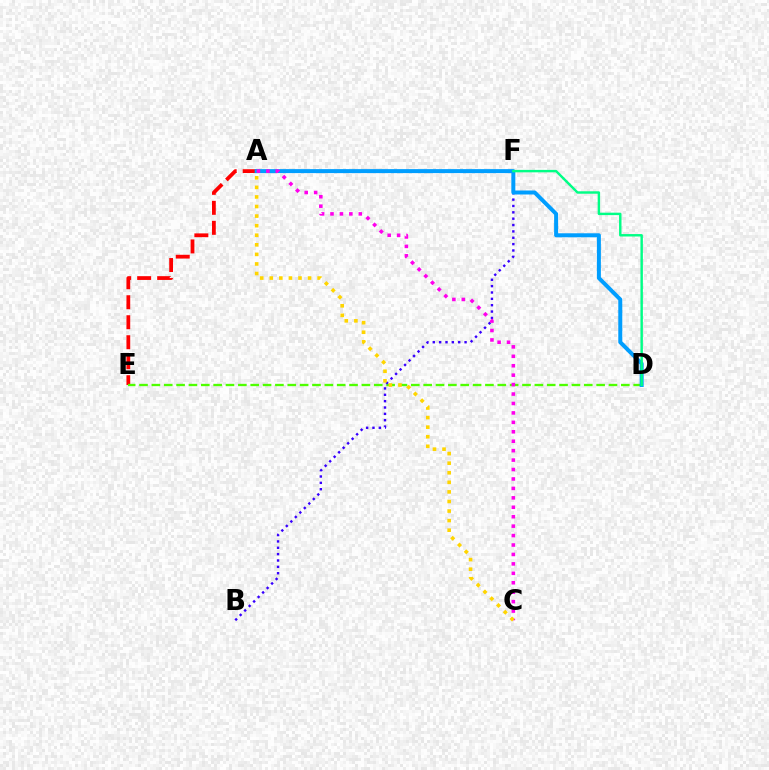{('A', 'E'): [{'color': '#ff0000', 'line_style': 'dashed', 'thickness': 2.72}], ('D', 'E'): [{'color': '#4fff00', 'line_style': 'dashed', 'thickness': 1.68}], ('B', 'F'): [{'color': '#3700ff', 'line_style': 'dotted', 'thickness': 1.73}], ('A', 'D'): [{'color': '#009eff', 'line_style': 'solid', 'thickness': 2.87}], ('D', 'F'): [{'color': '#00ff86', 'line_style': 'solid', 'thickness': 1.75}], ('A', 'C'): [{'color': '#ff00ed', 'line_style': 'dotted', 'thickness': 2.56}, {'color': '#ffd500', 'line_style': 'dotted', 'thickness': 2.6}]}